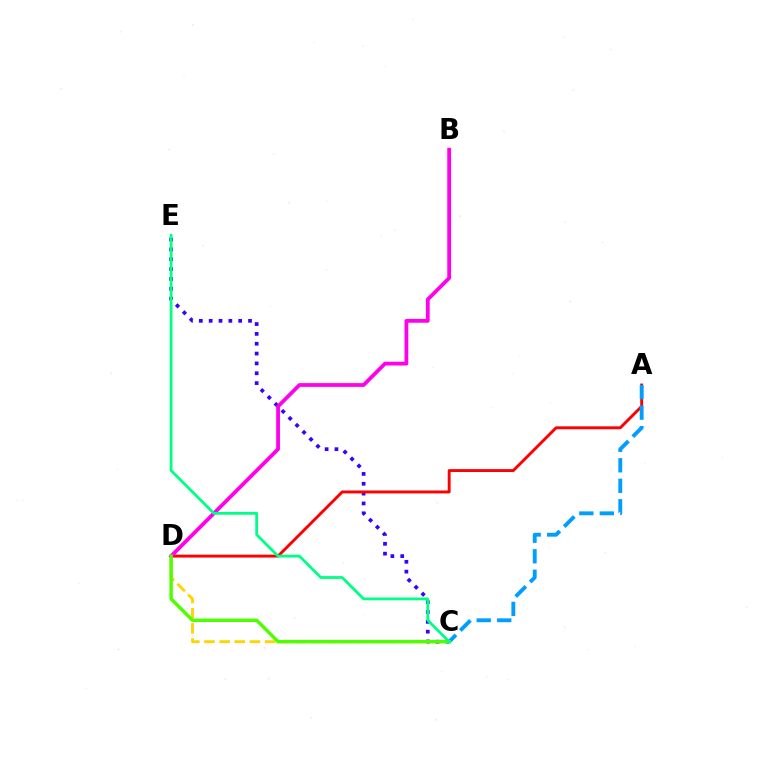{('C', 'D'): [{'color': '#ffd500', 'line_style': 'dashed', 'thickness': 2.06}, {'color': '#4fff00', 'line_style': 'solid', 'thickness': 2.49}], ('C', 'E'): [{'color': '#3700ff', 'line_style': 'dotted', 'thickness': 2.67}, {'color': '#00ff86', 'line_style': 'solid', 'thickness': 2.01}], ('A', 'D'): [{'color': '#ff0000', 'line_style': 'solid', 'thickness': 2.09}], ('B', 'D'): [{'color': '#ff00ed', 'line_style': 'solid', 'thickness': 2.73}], ('A', 'C'): [{'color': '#009eff', 'line_style': 'dashed', 'thickness': 2.78}]}